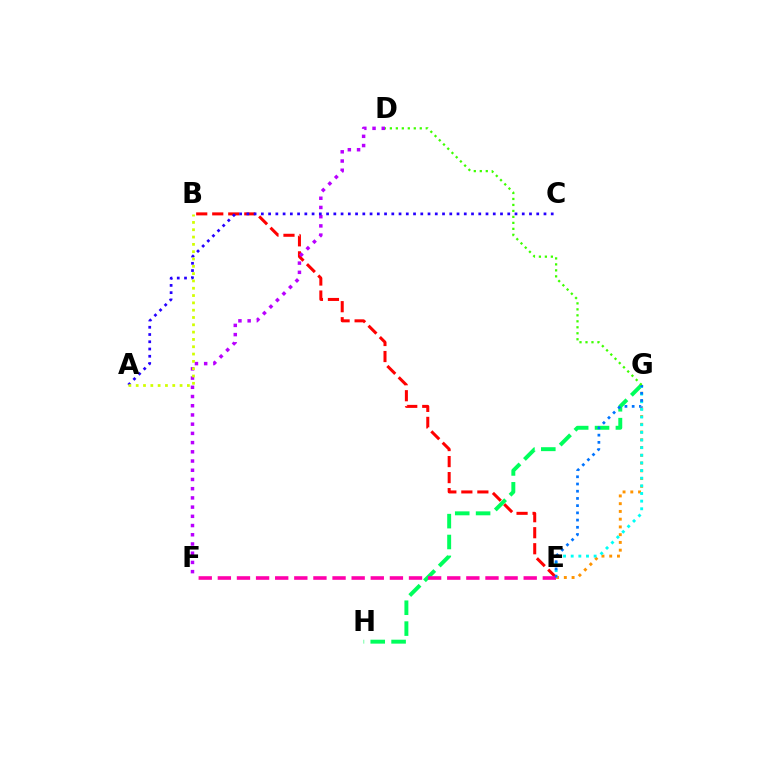{('B', 'E'): [{'color': '#ff0000', 'line_style': 'dashed', 'thickness': 2.18}], ('E', 'G'): [{'color': '#ff9400', 'line_style': 'dotted', 'thickness': 2.11}, {'color': '#00fff6', 'line_style': 'dotted', 'thickness': 2.08}, {'color': '#0074ff', 'line_style': 'dotted', 'thickness': 1.96}], ('G', 'H'): [{'color': '#00ff5c', 'line_style': 'dashed', 'thickness': 2.83}], ('D', 'F'): [{'color': '#b900ff', 'line_style': 'dotted', 'thickness': 2.5}], ('E', 'F'): [{'color': '#ff00ac', 'line_style': 'dashed', 'thickness': 2.6}], ('A', 'C'): [{'color': '#2500ff', 'line_style': 'dotted', 'thickness': 1.97}], ('D', 'G'): [{'color': '#3dff00', 'line_style': 'dotted', 'thickness': 1.62}], ('A', 'B'): [{'color': '#d1ff00', 'line_style': 'dotted', 'thickness': 1.99}]}